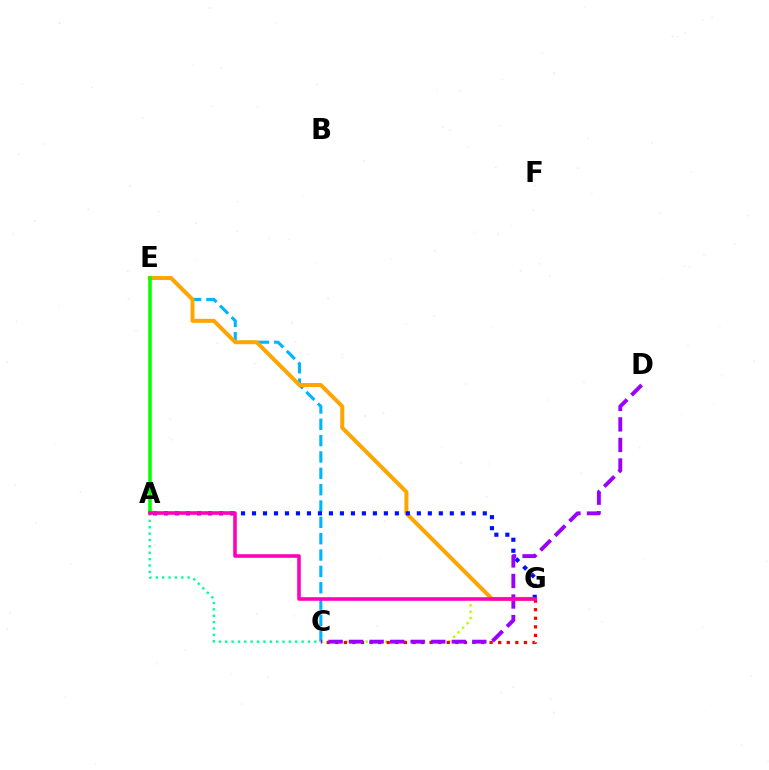{('C', 'E'): [{'color': '#00b5ff', 'line_style': 'dashed', 'thickness': 2.22}], ('E', 'G'): [{'color': '#ffa500', 'line_style': 'solid', 'thickness': 2.86}], ('A', 'G'): [{'color': '#0010ff', 'line_style': 'dotted', 'thickness': 2.99}, {'color': '#ff00bd', 'line_style': 'solid', 'thickness': 2.58}], ('C', 'G'): [{'color': '#b3ff00', 'line_style': 'dotted', 'thickness': 1.73}, {'color': '#ff0000', 'line_style': 'dotted', 'thickness': 2.33}], ('C', 'D'): [{'color': '#9b00ff', 'line_style': 'dashed', 'thickness': 2.79}], ('A', 'E'): [{'color': '#08ff00', 'line_style': 'solid', 'thickness': 2.56}], ('A', 'C'): [{'color': '#00ff9d', 'line_style': 'dotted', 'thickness': 1.73}]}